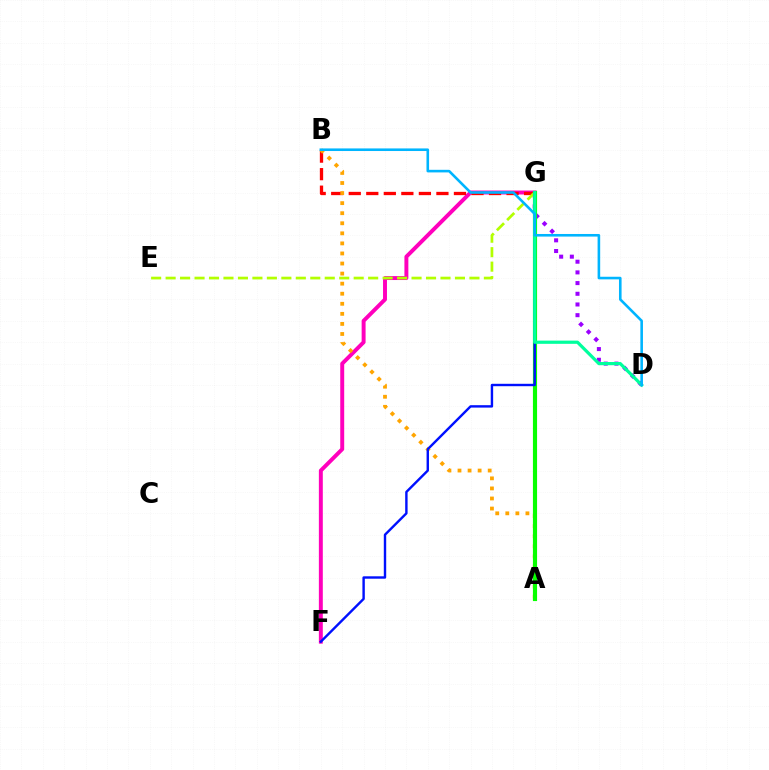{('F', 'G'): [{'color': '#ff00bd', 'line_style': 'solid', 'thickness': 2.84}, {'color': '#0010ff', 'line_style': 'solid', 'thickness': 1.73}], ('D', 'G'): [{'color': '#9b00ff', 'line_style': 'dotted', 'thickness': 2.91}, {'color': '#00ff9d', 'line_style': 'solid', 'thickness': 2.31}], ('B', 'G'): [{'color': '#ff0000', 'line_style': 'dashed', 'thickness': 2.38}], ('A', 'B'): [{'color': '#ffa500', 'line_style': 'dotted', 'thickness': 2.73}], ('E', 'G'): [{'color': '#b3ff00', 'line_style': 'dashed', 'thickness': 1.97}], ('A', 'G'): [{'color': '#08ff00', 'line_style': 'solid', 'thickness': 2.99}], ('B', 'D'): [{'color': '#00b5ff', 'line_style': 'solid', 'thickness': 1.87}]}